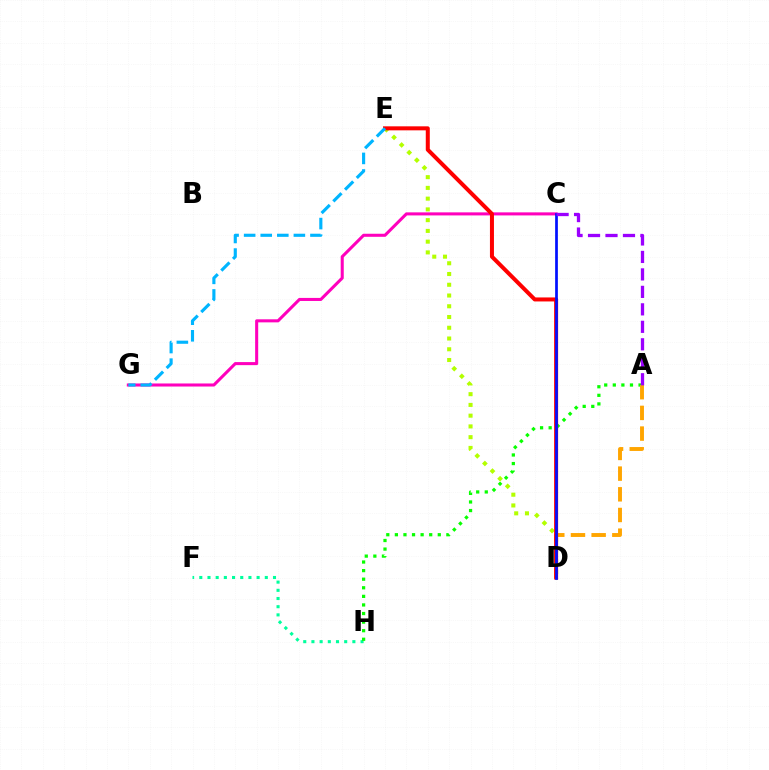{('C', 'G'): [{'color': '#ff00bd', 'line_style': 'solid', 'thickness': 2.2}], ('D', 'E'): [{'color': '#b3ff00', 'line_style': 'dotted', 'thickness': 2.92}, {'color': '#ff0000', 'line_style': 'solid', 'thickness': 2.89}], ('F', 'H'): [{'color': '#00ff9d', 'line_style': 'dotted', 'thickness': 2.22}], ('A', 'H'): [{'color': '#08ff00', 'line_style': 'dotted', 'thickness': 2.33}], ('A', 'D'): [{'color': '#ffa500', 'line_style': 'dashed', 'thickness': 2.81}], ('E', 'G'): [{'color': '#00b5ff', 'line_style': 'dashed', 'thickness': 2.25}], ('C', 'D'): [{'color': '#0010ff', 'line_style': 'solid', 'thickness': 1.96}], ('A', 'C'): [{'color': '#9b00ff', 'line_style': 'dashed', 'thickness': 2.37}]}